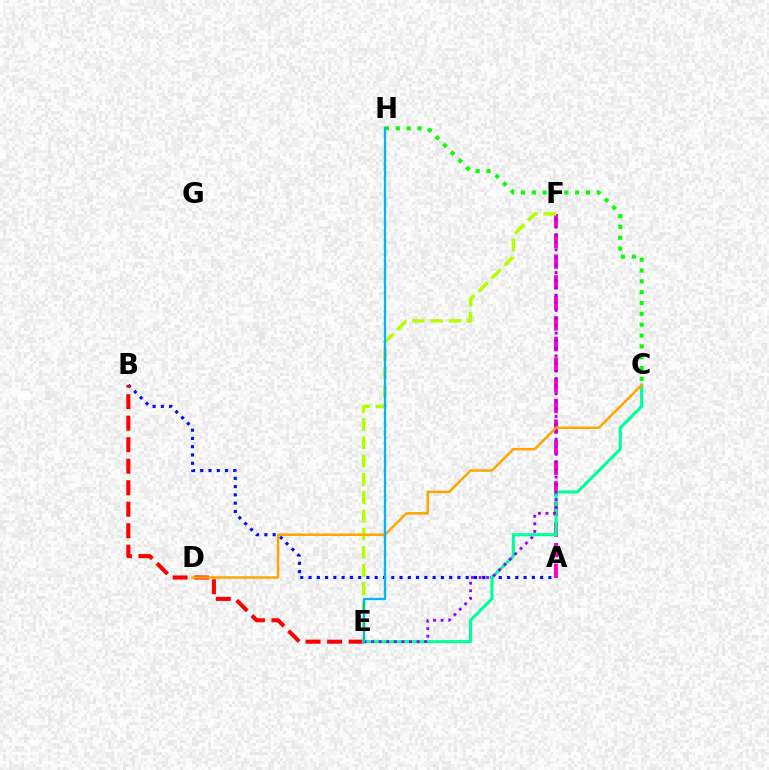{('A', 'B'): [{'color': '#0010ff', 'line_style': 'dotted', 'thickness': 2.25}], ('B', 'E'): [{'color': '#ff0000', 'line_style': 'dashed', 'thickness': 2.92}], ('A', 'F'): [{'color': '#ff00bd', 'line_style': 'dashed', 'thickness': 2.8}], ('C', 'H'): [{'color': '#08ff00', 'line_style': 'dotted', 'thickness': 2.94}], ('E', 'F'): [{'color': '#b3ff00', 'line_style': 'dashed', 'thickness': 2.48}, {'color': '#9b00ff', 'line_style': 'dotted', 'thickness': 2.06}], ('C', 'E'): [{'color': '#00ff9d', 'line_style': 'solid', 'thickness': 2.23}], ('C', 'D'): [{'color': '#ffa500', 'line_style': 'solid', 'thickness': 1.79}], ('E', 'H'): [{'color': '#00b5ff', 'line_style': 'solid', 'thickness': 1.67}]}